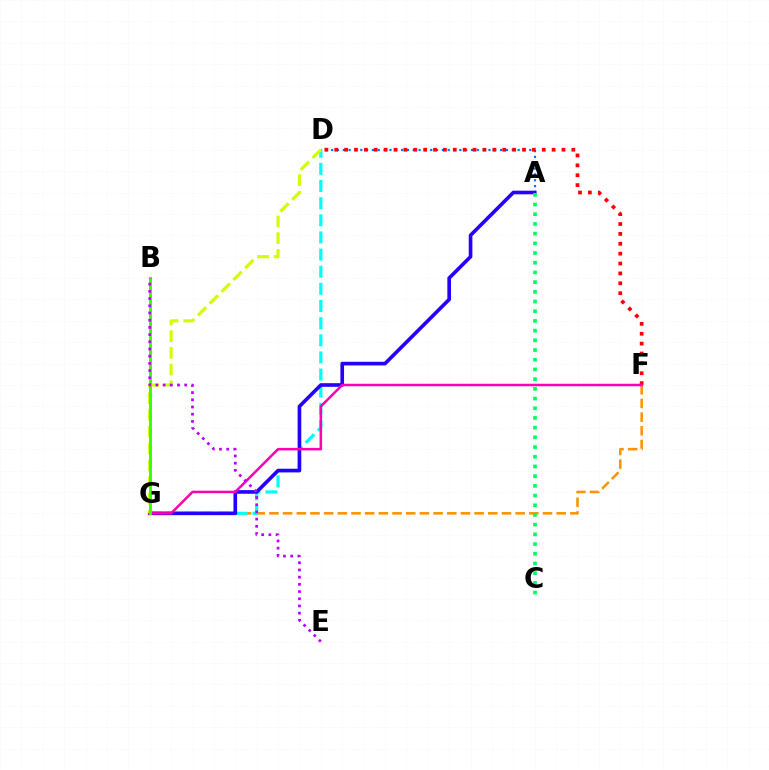{('F', 'G'): [{'color': '#ff9400', 'line_style': 'dashed', 'thickness': 1.86}, {'color': '#ff00ac', 'line_style': 'solid', 'thickness': 1.81}], ('A', 'D'): [{'color': '#0074ff', 'line_style': 'dotted', 'thickness': 1.58}], ('D', 'G'): [{'color': '#00fff6', 'line_style': 'dashed', 'thickness': 2.33}, {'color': '#d1ff00', 'line_style': 'dashed', 'thickness': 2.27}], ('A', 'G'): [{'color': '#2500ff', 'line_style': 'solid', 'thickness': 2.62}], ('D', 'F'): [{'color': '#ff0000', 'line_style': 'dotted', 'thickness': 2.68}], ('A', 'C'): [{'color': '#00ff5c', 'line_style': 'dotted', 'thickness': 2.64}], ('B', 'G'): [{'color': '#3dff00', 'line_style': 'solid', 'thickness': 2.13}], ('B', 'E'): [{'color': '#b900ff', 'line_style': 'dotted', 'thickness': 1.96}]}